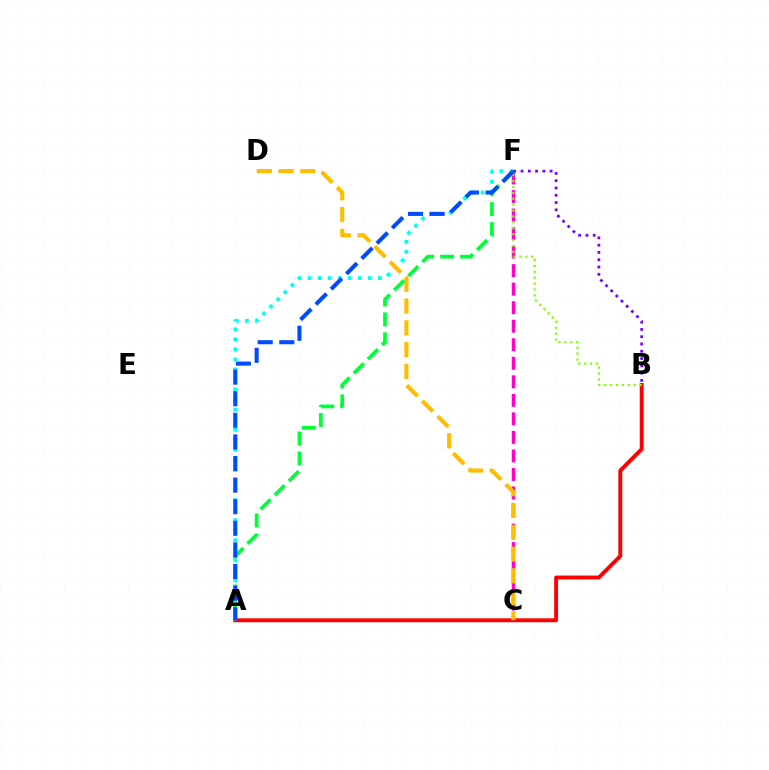{('A', 'B'): [{'color': '#ff0000', 'line_style': 'solid', 'thickness': 2.8}], ('C', 'F'): [{'color': '#ff00cf', 'line_style': 'dashed', 'thickness': 2.52}], ('A', 'F'): [{'color': '#00fff6', 'line_style': 'dotted', 'thickness': 2.73}, {'color': '#00ff39', 'line_style': 'dashed', 'thickness': 2.71}, {'color': '#004bff', 'line_style': 'dashed', 'thickness': 2.93}], ('B', 'F'): [{'color': '#84ff00', 'line_style': 'dotted', 'thickness': 1.6}, {'color': '#7200ff', 'line_style': 'dotted', 'thickness': 1.98}], ('C', 'D'): [{'color': '#ffbd00', 'line_style': 'dashed', 'thickness': 2.96}]}